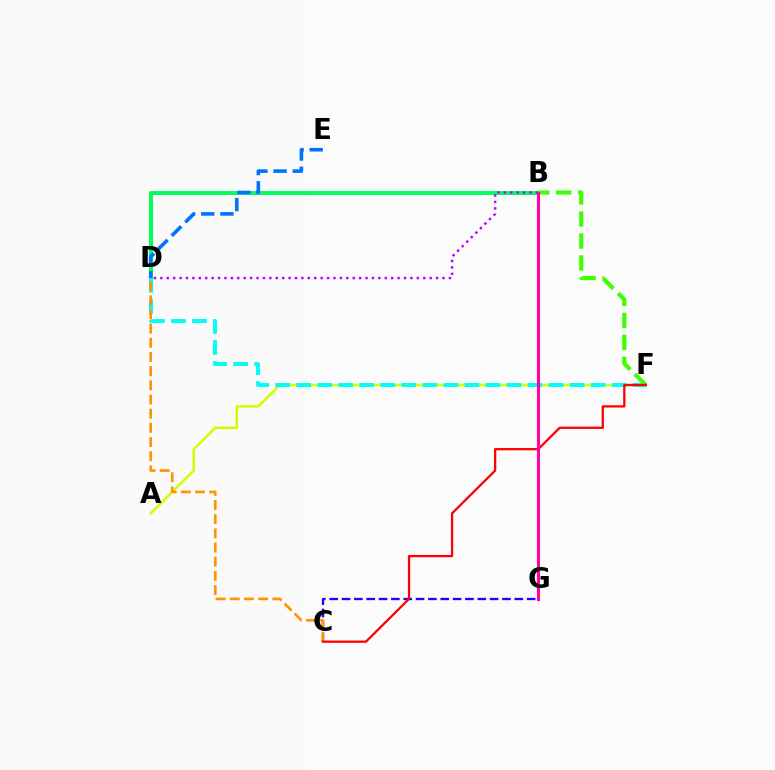{('A', 'F'): [{'color': '#d1ff00', 'line_style': 'solid', 'thickness': 1.82}], ('C', 'G'): [{'color': '#2500ff', 'line_style': 'dashed', 'thickness': 1.68}], ('B', 'D'): [{'color': '#00ff5c', 'line_style': 'solid', 'thickness': 2.85}, {'color': '#b900ff', 'line_style': 'dotted', 'thickness': 1.74}], ('D', 'F'): [{'color': '#00fff6', 'line_style': 'dashed', 'thickness': 2.86}], ('B', 'F'): [{'color': '#3dff00', 'line_style': 'dashed', 'thickness': 2.99}], ('C', 'D'): [{'color': '#ff9400', 'line_style': 'dashed', 'thickness': 1.93}], ('D', 'E'): [{'color': '#0074ff', 'line_style': 'dashed', 'thickness': 2.61}], ('C', 'F'): [{'color': '#ff0000', 'line_style': 'solid', 'thickness': 1.64}], ('B', 'G'): [{'color': '#ff00ac', 'line_style': 'solid', 'thickness': 2.21}]}